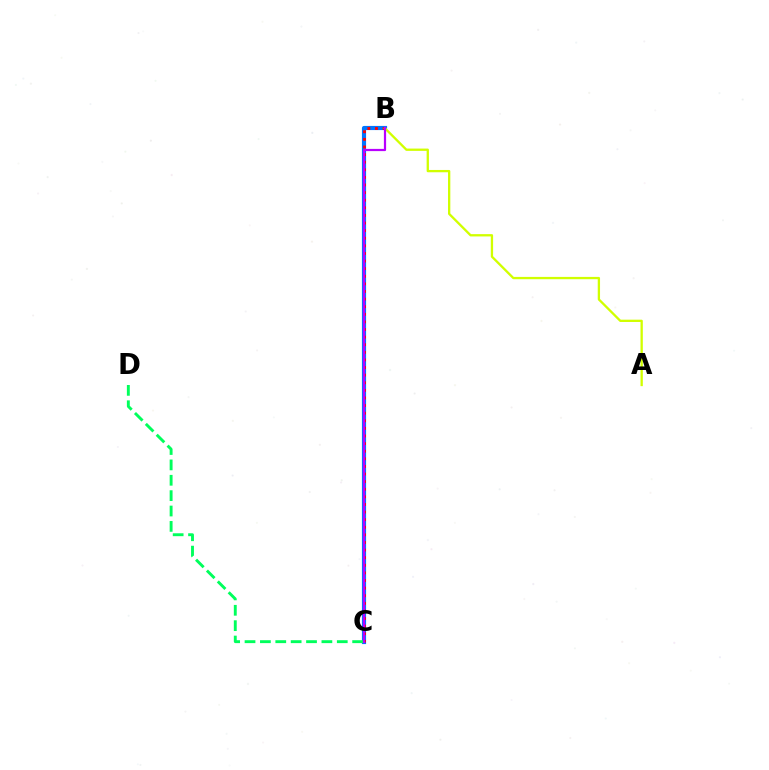{('B', 'C'): [{'color': '#0074ff', 'line_style': 'solid', 'thickness': 2.99}, {'color': '#ff0000', 'line_style': 'dotted', 'thickness': 2.07}, {'color': '#b900ff', 'line_style': 'solid', 'thickness': 1.6}], ('A', 'B'): [{'color': '#d1ff00', 'line_style': 'solid', 'thickness': 1.66}], ('C', 'D'): [{'color': '#00ff5c', 'line_style': 'dashed', 'thickness': 2.09}]}